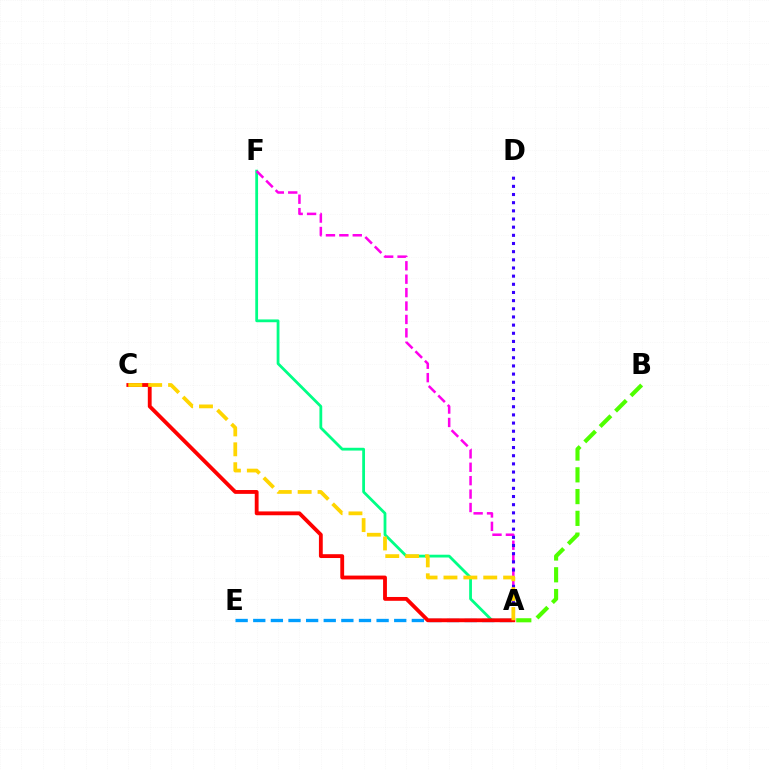{('A', 'F'): [{'color': '#00ff86', 'line_style': 'solid', 'thickness': 2.01}, {'color': '#ff00ed', 'line_style': 'dashed', 'thickness': 1.82}], ('A', 'E'): [{'color': '#009eff', 'line_style': 'dashed', 'thickness': 2.39}], ('A', 'D'): [{'color': '#3700ff', 'line_style': 'dotted', 'thickness': 2.22}], ('A', 'C'): [{'color': '#ff0000', 'line_style': 'solid', 'thickness': 2.76}, {'color': '#ffd500', 'line_style': 'dashed', 'thickness': 2.7}], ('A', 'B'): [{'color': '#4fff00', 'line_style': 'dashed', 'thickness': 2.96}]}